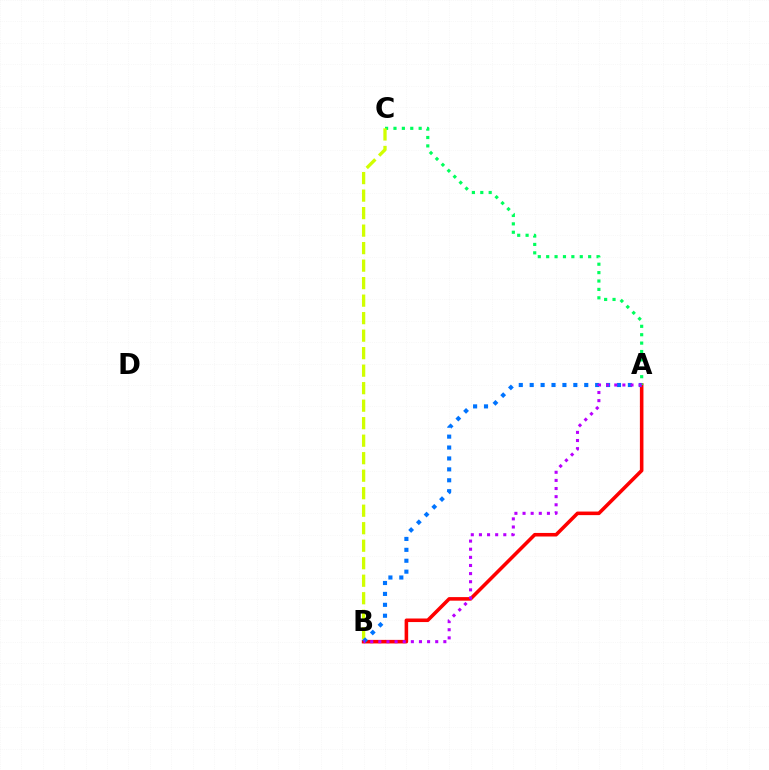{('A', 'B'): [{'color': '#ff0000', 'line_style': 'solid', 'thickness': 2.57}, {'color': '#0074ff', 'line_style': 'dotted', 'thickness': 2.96}, {'color': '#b900ff', 'line_style': 'dotted', 'thickness': 2.21}], ('A', 'C'): [{'color': '#00ff5c', 'line_style': 'dotted', 'thickness': 2.28}], ('B', 'C'): [{'color': '#d1ff00', 'line_style': 'dashed', 'thickness': 2.38}]}